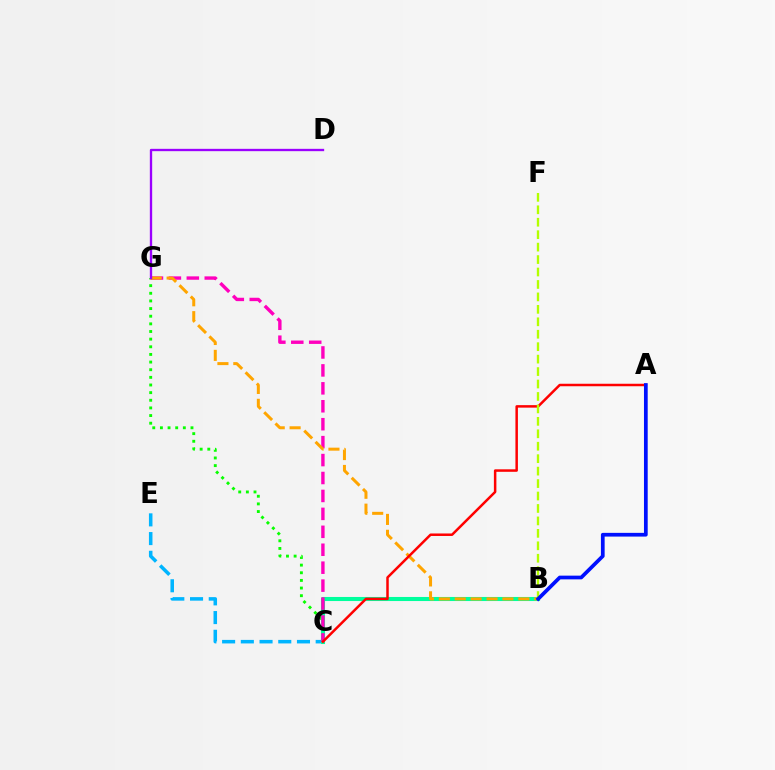{('C', 'E'): [{'color': '#00b5ff', 'line_style': 'dashed', 'thickness': 2.54}], ('C', 'G'): [{'color': '#08ff00', 'line_style': 'dotted', 'thickness': 2.08}, {'color': '#ff00bd', 'line_style': 'dashed', 'thickness': 2.44}], ('B', 'C'): [{'color': '#00ff9d', 'line_style': 'solid', 'thickness': 2.93}], ('B', 'G'): [{'color': '#ffa500', 'line_style': 'dashed', 'thickness': 2.16}], ('A', 'C'): [{'color': '#ff0000', 'line_style': 'solid', 'thickness': 1.8}], ('B', 'F'): [{'color': '#b3ff00', 'line_style': 'dashed', 'thickness': 1.69}], ('A', 'B'): [{'color': '#0010ff', 'line_style': 'solid', 'thickness': 2.68}], ('D', 'G'): [{'color': '#9b00ff', 'line_style': 'solid', 'thickness': 1.68}]}